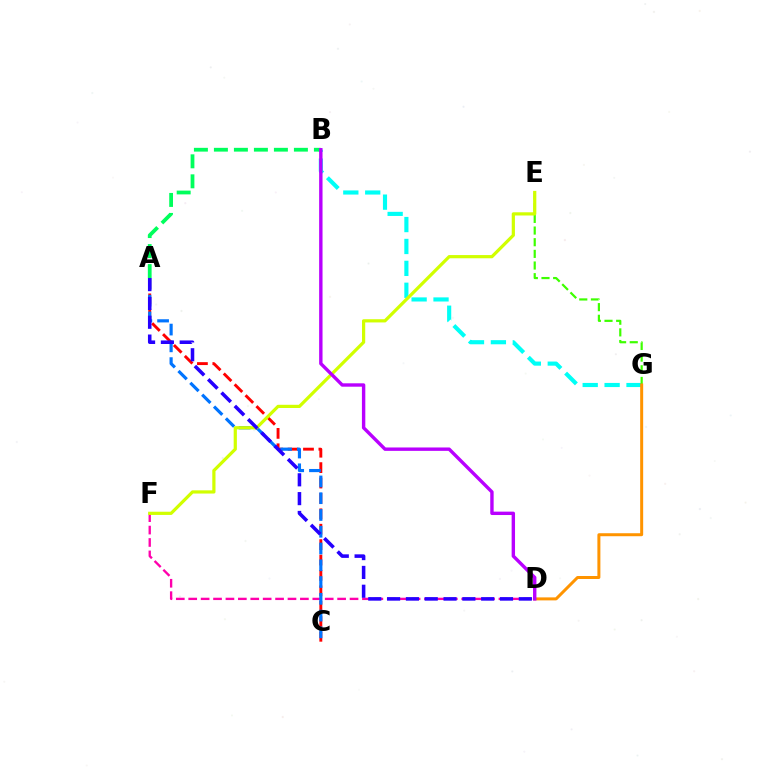{('D', 'F'): [{'color': '#ff00ac', 'line_style': 'dashed', 'thickness': 1.69}], ('A', 'C'): [{'color': '#ff0000', 'line_style': 'dashed', 'thickness': 2.09}, {'color': '#0074ff', 'line_style': 'dashed', 'thickness': 2.28}], ('B', 'G'): [{'color': '#00fff6', 'line_style': 'dashed', 'thickness': 2.98}], ('A', 'B'): [{'color': '#00ff5c', 'line_style': 'dashed', 'thickness': 2.72}], ('E', 'G'): [{'color': '#3dff00', 'line_style': 'dashed', 'thickness': 1.58}], ('D', 'G'): [{'color': '#ff9400', 'line_style': 'solid', 'thickness': 2.16}], ('E', 'F'): [{'color': '#d1ff00', 'line_style': 'solid', 'thickness': 2.31}], ('A', 'D'): [{'color': '#2500ff', 'line_style': 'dashed', 'thickness': 2.56}], ('B', 'D'): [{'color': '#b900ff', 'line_style': 'solid', 'thickness': 2.44}]}